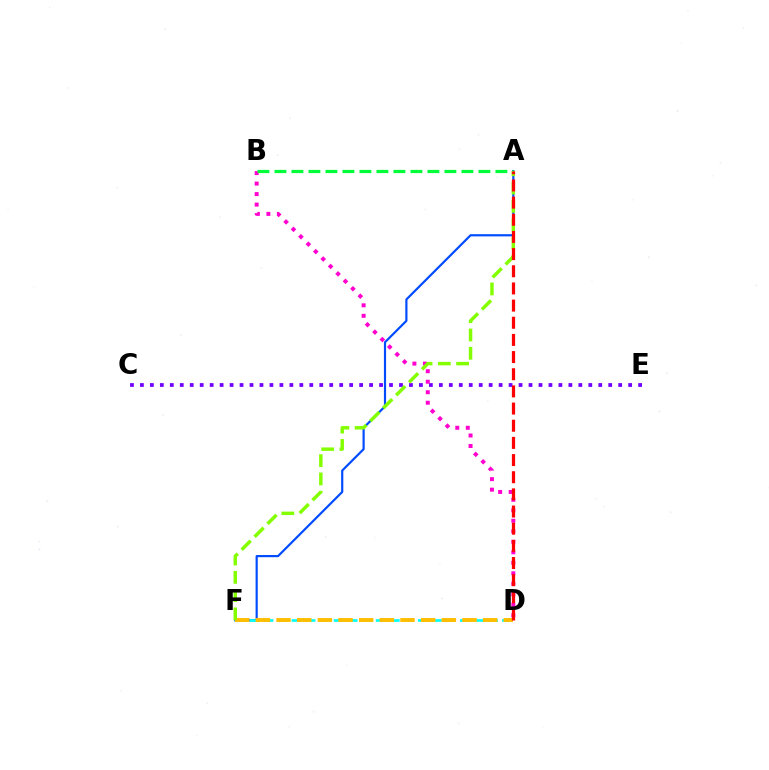{('C', 'E'): [{'color': '#7200ff', 'line_style': 'dotted', 'thickness': 2.71}], ('B', 'D'): [{'color': '#ff00cf', 'line_style': 'dotted', 'thickness': 2.85}], ('A', 'F'): [{'color': '#004bff', 'line_style': 'solid', 'thickness': 1.57}, {'color': '#84ff00', 'line_style': 'dashed', 'thickness': 2.49}], ('A', 'B'): [{'color': '#00ff39', 'line_style': 'dashed', 'thickness': 2.31}], ('D', 'F'): [{'color': '#00fff6', 'line_style': 'dashed', 'thickness': 1.91}, {'color': '#ffbd00', 'line_style': 'dashed', 'thickness': 2.81}], ('A', 'D'): [{'color': '#ff0000', 'line_style': 'dashed', 'thickness': 2.33}]}